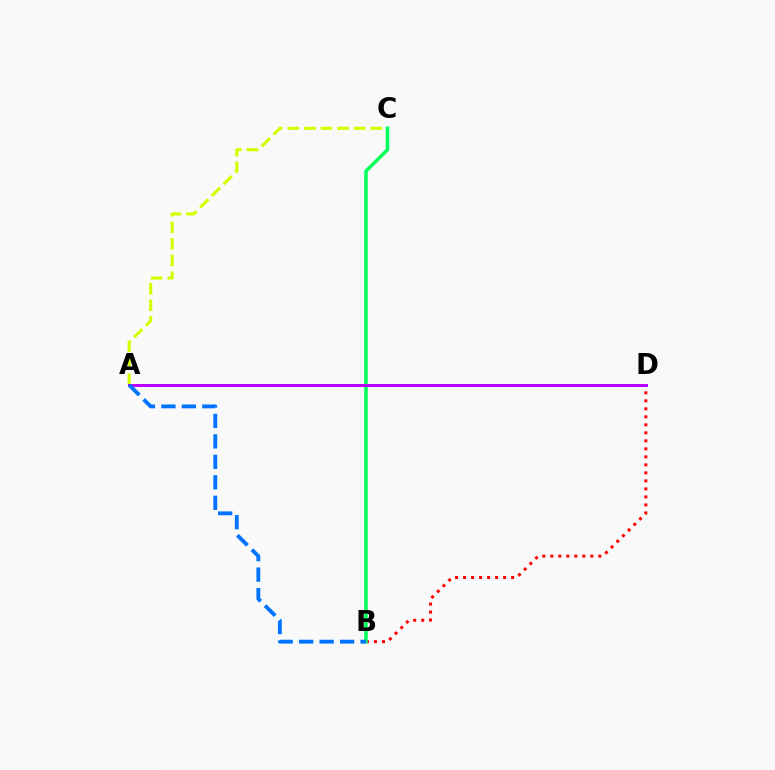{('B', 'D'): [{'color': '#ff0000', 'line_style': 'dotted', 'thickness': 2.18}], ('A', 'C'): [{'color': '#d1ff00', 'line_style': 'dashed', 'thickness': 2.25}], ('B', 'C'): [{'color': '#00ff5c', 'line_style': 'solid', 'thickness': 2.54}], ('A', 'D'): [{'color': '#b900ff', 'line_style': 'solid', 'thickness': 2.18}], ('A', 'B'): [{'color': '#0074ff', 'line_style': 'dashed', 'thickness': 2.78}]}